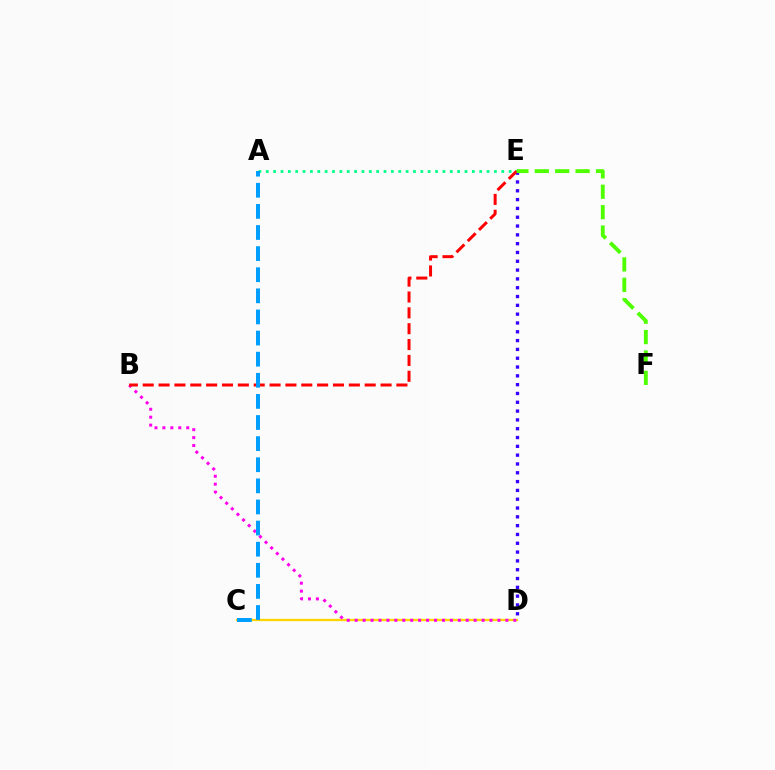{('C', 'D'): [{'color': '#ffd500', 'line_style': 'solid', 'thickness': 1.66}], ('D', 'E'): [{'color': '#3700ff', 'line_style': 'dotted', 'thickness': 2.39}], ('A', 'E'): [{'color': '#00ff86', 'line_style': 'dotted', 'thickness': 2.0}], ('B', 'D'): [{'color': '#ff00ed', 'line_style': 'dotted', 'thickness': 2.16}], ('B', 'E'): [{'color': '#ff0000', 'line_style': 'dashed', 'thickness': 2.15}], ('A', 'C'): [{'color': '#009eff', 'line_style': 'dashed', 'thickness': 2.87}], ('E', 'F'): [{'color': '#4fff00', 'line_style': 'dashed', 'thickness': 2.77}]}